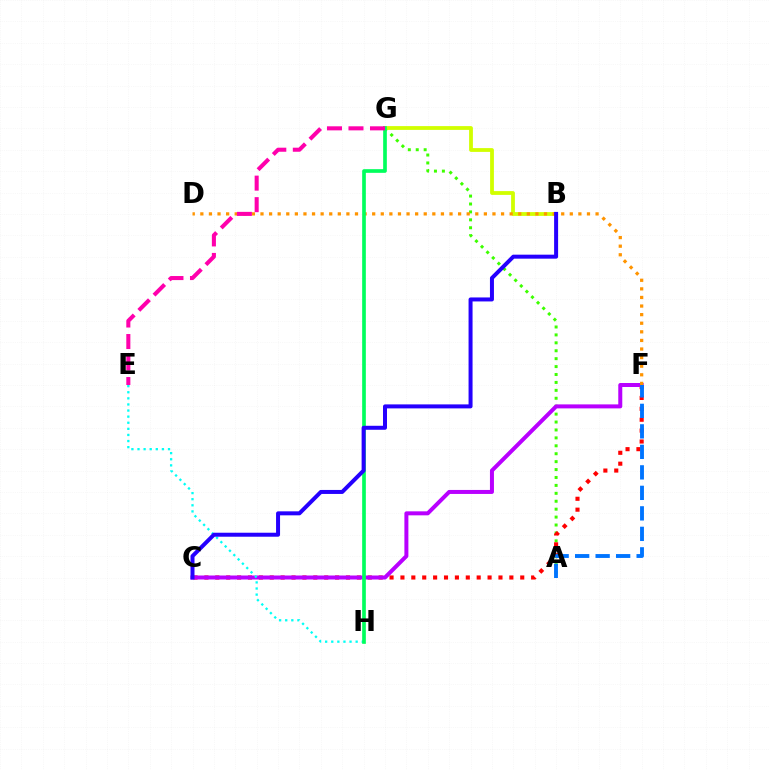{('A', 'G'): [{'color': '#3dff00', 'line_style': 'dotted', 'thickness': 2.15}], ('C', 'F'): [{'color': '#ff0000', 'line_style': 'dotted', 'thickness': 2.96}, {'color': '#b900ff', 'line_style': 'solid', 'thickness': 2.88}], ('E', 'H'): [{'color': '#00fff6', 'line_style': 'dotted', 'thickness': 1.66}], ('B', 'G'): [{'color': '#d1ff00', 'line_style': 'solid', 'thickness': 2.73}], ('D', 'F'): [{'color': '#ff9400', 'line_style': 'dotted', 'thickness': 2.33}], ('A', 'F'): [{'color': '#0074ff', 'line_style': 'dashed', 'thickness': 2.78}], ('G', 'H'): [{'color': '#00ff5c', 'line_style': 'solid', 'thickness': 2.64}], ('E', 'G'): [{'color': '#ff00ac', 'line_style': 'dashed', 'thickness': 2.92}], ('B', 'C'): [{'color': '#2500ff', 'line_style': 'solid', 'thickness': 2.87}]}